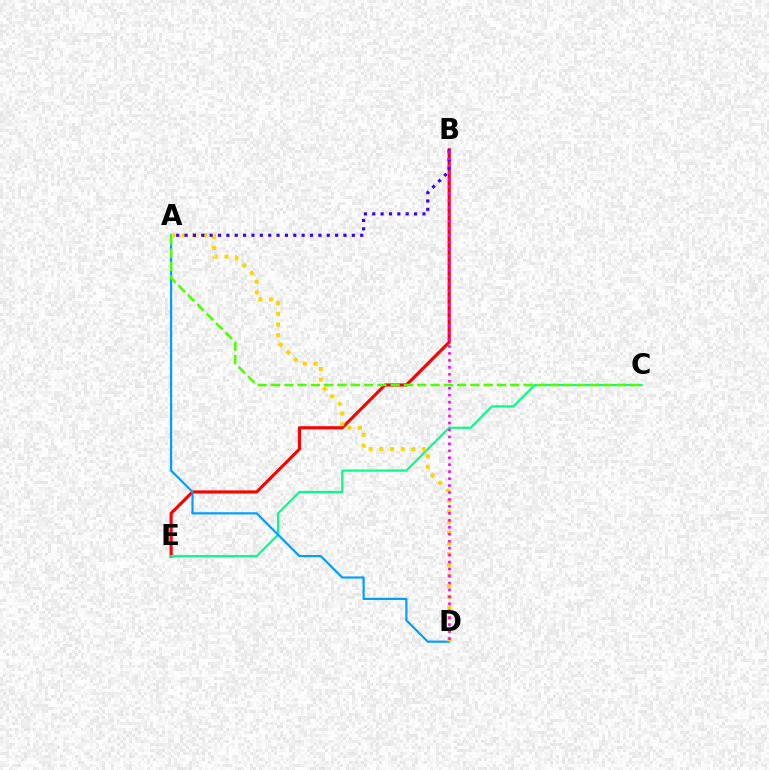{('B', 'E'): [{'color': '#ff0000', 'line_style': 'solid', 'thickness': 2.26}], ('C', 'E'): [{'color': '#00ff86', 'line_style': 'solid', 'thickness': 1.53}], ('A', 'D'): [{'color': '#009eff', 'line_style': 'solid', 'thickness': 1.57}, {'color': '#ffd500', 'line_style': 'dotted', 'thickness': 2.9}], ('A', 'B'): [{'color': '#3700ff', 'line_style': 'dotted', 'thickness': 2.27}], ('A', 'C'): [{'color': '#4fff00', 'line_style': 'dashed', 'thickness': 1.81}], ('B', 'D'): [{'color': '#ff00ed', 'line_style': 'dotted', 'thickness': 1.89}]}